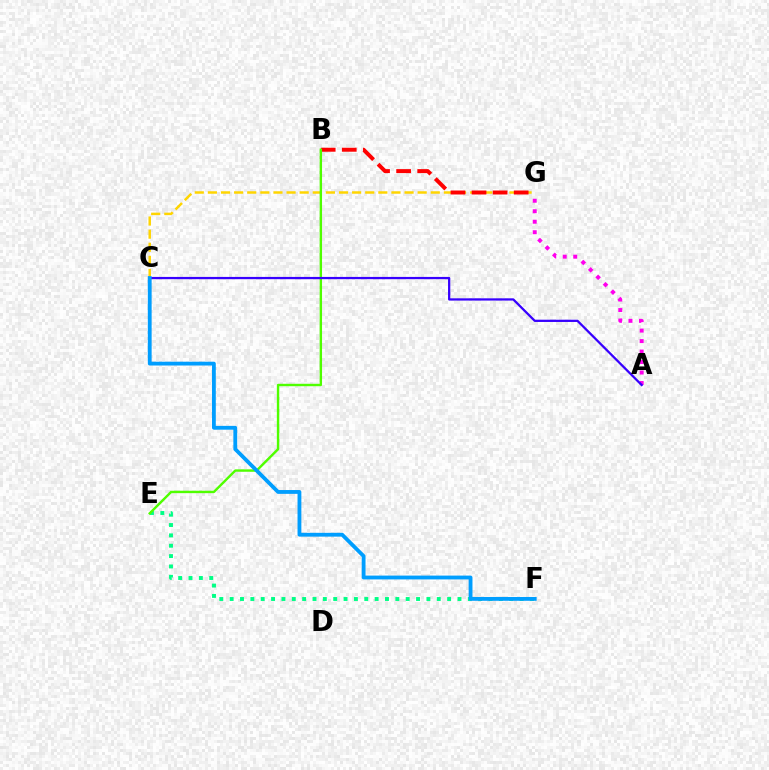{('A', 'G'): [{'color': '#ff00ed', 'line_style': 'dotted', 'thickness': 2.85}], ('E', 'F'): [{'color': '#00ff86', 'line_style': 'dotted', 'thickness': 2.81}], ('C', 'G'): [{'color': '#ffd500', 'line_style': 'dashed', 'thickness': 1.78}], ('B', 'G'): [{'color': '#ff0000', 'line_style': 'dashed', 'thickness': 2.86}], ('B', 'E'): [{'color': '#4fff00', 'line_style': 'solid', 'thickness': 1.74}], ('A', 'C'): [{'color': '#3700ff', 'line_style': 'solid', 'thickness': 1.63}], ('C', 'F'): [{'color': '#009eff', 'line_style': 'solid', 'thickness': 2.75}]}